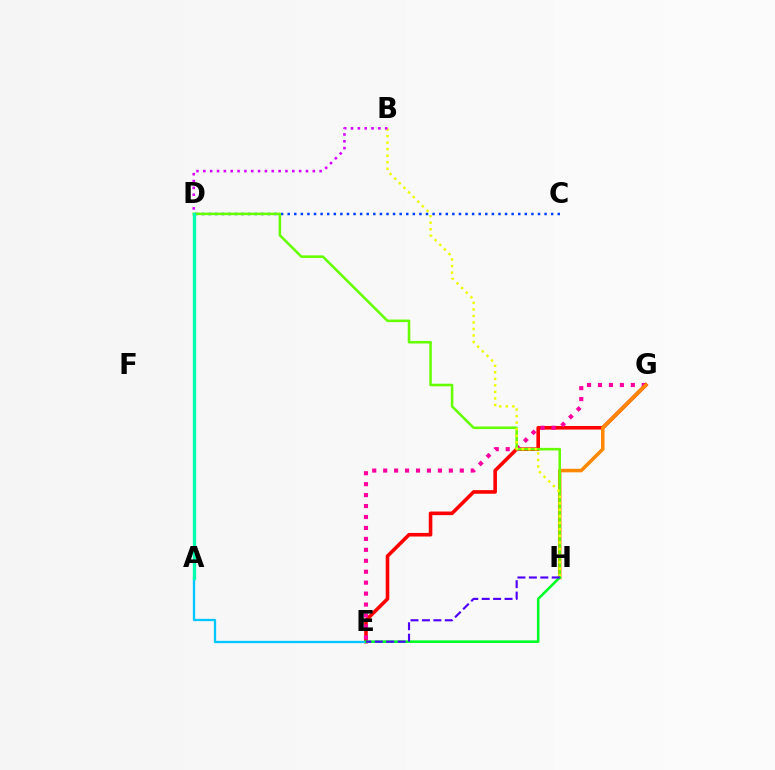{('C', 'D'): [{'color': '#003fff', 'line_style': 'dotted', 'thickness': 1.79}], ('E', 'G'): [{'color': '#ff0000', 'line_style': 'solid', 'thickness': 2.59}, {'color': '#ff00a0', 'line_style': 'dotted', 'thickness': 2.97}], ('G', 'H'): [{'color': '#ff8800', 'line_style': 'solid', 'thickness': 2.55}], ('D', 'H'): [{'color': '#66ff00', 'line_style': 'solid', 'thickness': 1.86}], ('A', 'E'): [{'color': '#00c7ff', 'line_style': 'solid', 'thickness': 1.66}], ('B', 'H'): [{'color': '#eeff00', 'line_style': 'dotted', 'thickness': 1.78}], ('E', 'H'): [{'color': '#00ff27', 'line_style': 'solid', 'thickness': 1.86}, {'color': '#4f00ff', 'line_style': 'dashed', 'thickness': 1.55}], ('B', 'D'): [{'color': '#d600ff', 'line_style': 'dotted', 'thickness': 1.86}], ('A', 'D'): [{'color': '#00ffaf', 'line_style': 'solid', 'thickness': 2.39}]}